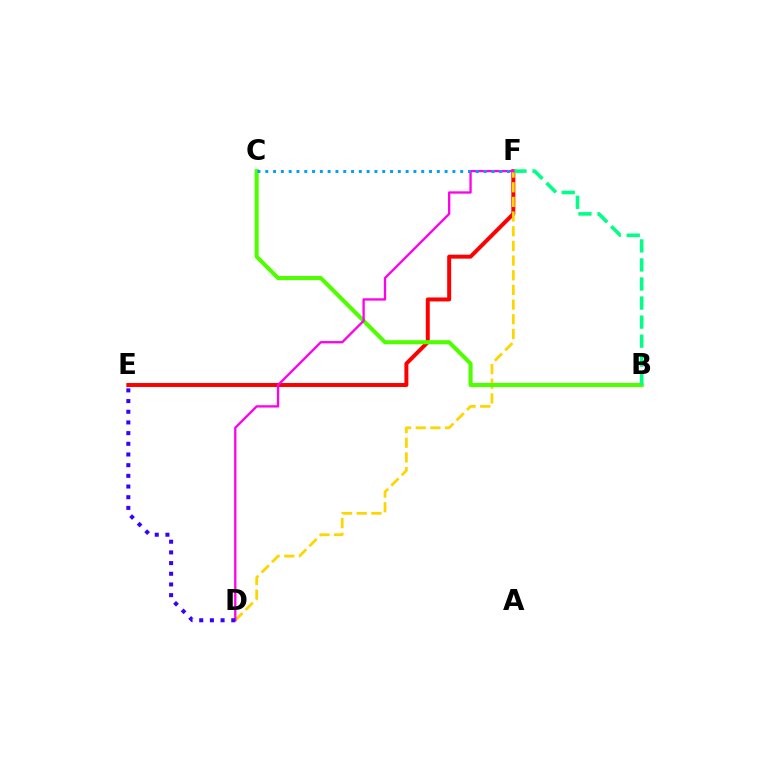{('E', 'F'): [{'color': '#ff0000', 'line_style': 'solid', 'thickness': 2.86}], ('D', 'F'): [{'color': '#ffd500', 'line_style': 'dashed', 'thickness': 1.99}, {'color': '#ff00ed', 'line_style': 'solid', 'thickness': 1.67}], ('B', 'C'): [{'color': '#4fff00', 'line_style': 'solid', 'thickness': 2.94}], ('B', 'F'): [{'color': '#00ff86', 'line_style': 'dashed', 'thickness': 2.59}], ('D', 'E'): [{'color': '#3700ff', 'line_style': 'dotted', 'thickness': 2.9}], ('C', 'F'): [{'color': '#009eff', 'line_style': 'dotted', 'thickness': 2.12}]}